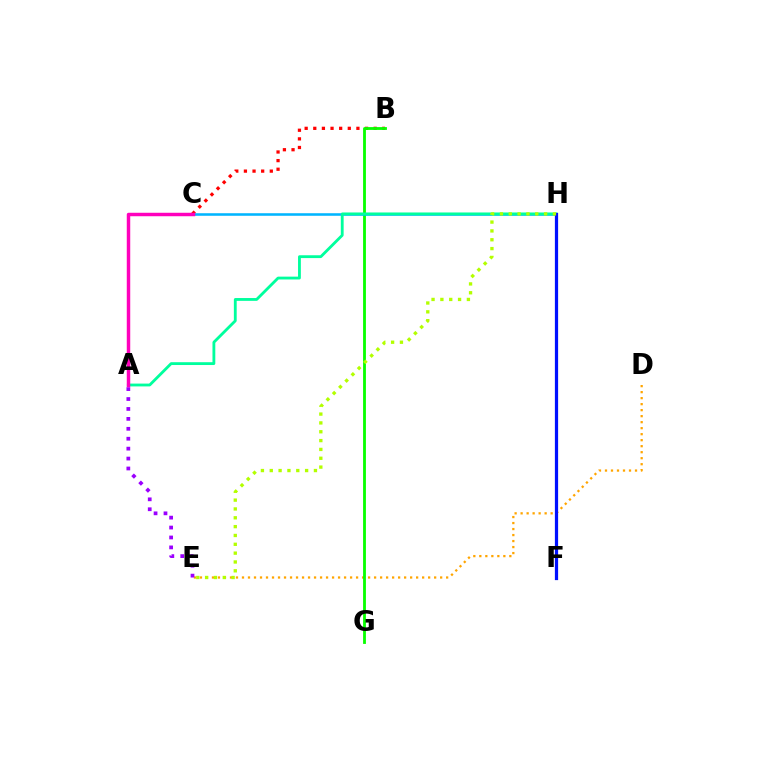{('B', 'C'): [{'color': '#ff0000', 'line_style': 'dotted', 'thickness': 2.34}], ('D', 'E'): [{'color': '#ffa500', 'line_style': 'dotted', 'thickness': 1.63}], ('A', 'E'): [{'color': '#9b00ff', 'line_style': 'dotted', 'thickness': 2.7}], ('B', 'G'): [{'color': '#08ff00', 'line_style': 'solid', 'thickness': 2.03}], ('C', 'H'): [{'color': '#00b5ff', 'line_style': 'solid', 'thickness': 1.84}], ('A', 'H'): [{'color': '#00ff9d', 'line_style': 'solid', 'thickness': 2.04}], ('A', 'C'): [{'color': '#ff00bd', 'line_style': 'solid', 'thickness': 2.49}], ('F', 'H'): [{'color': '#0010ff', 'line_style': 'solid', 'thickness': 2.32}], ('E', 'H'): [{'color': '#b3ff00', 'line_style': 'dotted', 'thickness': 2.4}]}